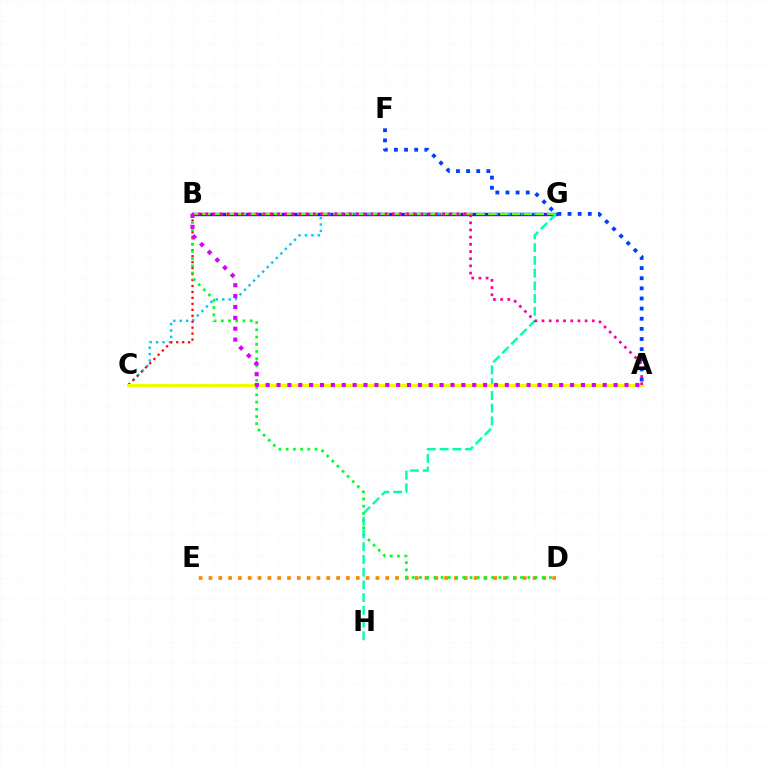{('B', 'G'): [{'color': '#4f00ff', 'line_style': 'solid', 'thickness': 2.44}, {'color': '#66ff00', 'line_style': 'dashed', 'thickness': 1.62}], ('C', 'G'): [{'color': '#00c7ff', 'line_style': 'dotted', 'thickness': 1.75}], ('B', 'C'): [{'color': '#ff0000', 'line_style': 'dotted', 'thickness': 1.62}], ('D', 'E'): [{'color': '#ff8800', 'line_style': 'dotted', 'thickness': 2.67}], ('B', 'D'): [{'color': '#00ff27', 'line_style': 'dotted', 'thickness': 1.96}], ('G', 'H'): [{'color': '#00ffaf', 'line_style': 'dashed', 'thickness': 1.73}], ('A', 'C'): [{'color': '#eeff00', 'line_style': 'solid', 'thickness': 2.21}], ('A', 'B'): [{'color': '#ff00a0', 'line_style': 'dotted', 'thickness': 1.95}, {'color': '#d600ff', 'line_style': 'dotted', 'thickness': 2.95}], ('A', 'F'): [{'color': '#003fff', 'line_style': 'dotted', 'thickness': 2.75}]}